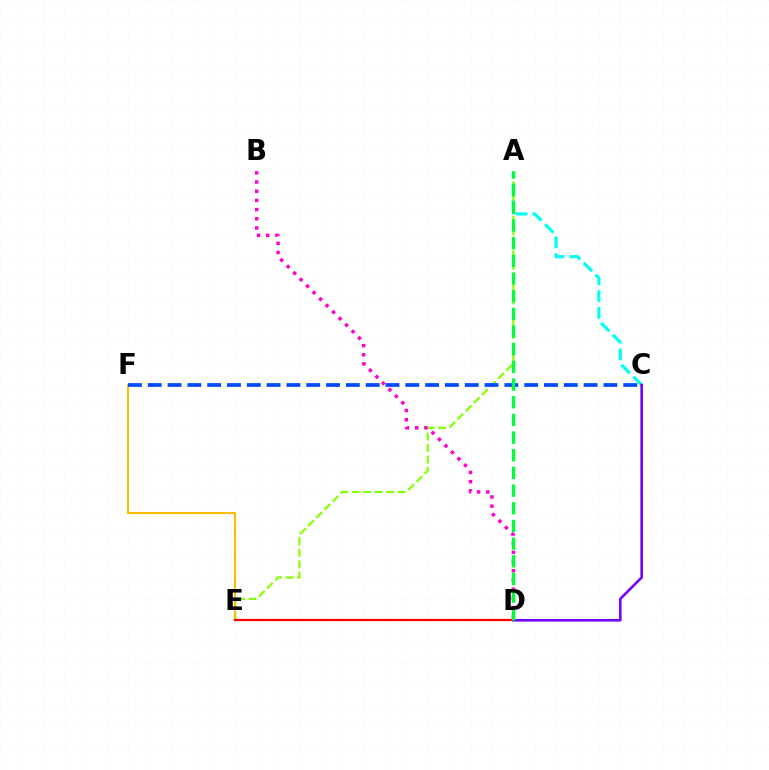{('A', 'C'): [{'color': '#00fff6', 'line_style': 'dashed', 'thickness': 2.28}], ('A', 'E'): [{'color': '#84ff00', 'line_style': 'dashed', 'thickness': 1.56}], ('E', 'F'): [{'color': '#ffbd00', 'line_style': 'solid', 'thickness': 1.51}], ('B', 'D'): [{'color': '#ff00cf', 'line_style': 'dotted', 'thickness': 2.5}], ('C', 'F'): [{'color': '#004bff', 'line_style': 'dashed', 'thickness': 2.69}], ('D', 'E'): [{'color': '#ff0000', 'line_style': 'solid', 'thickness': 1.61}], ('C', 'D'): [{'color': '#7200ff', 'line_style': 'solid', 'thickness': 1.86}], ('A', 'D'): [{'color': '#00ff39', 'line_style': 'dashed', 'thickness': 2.4}]}